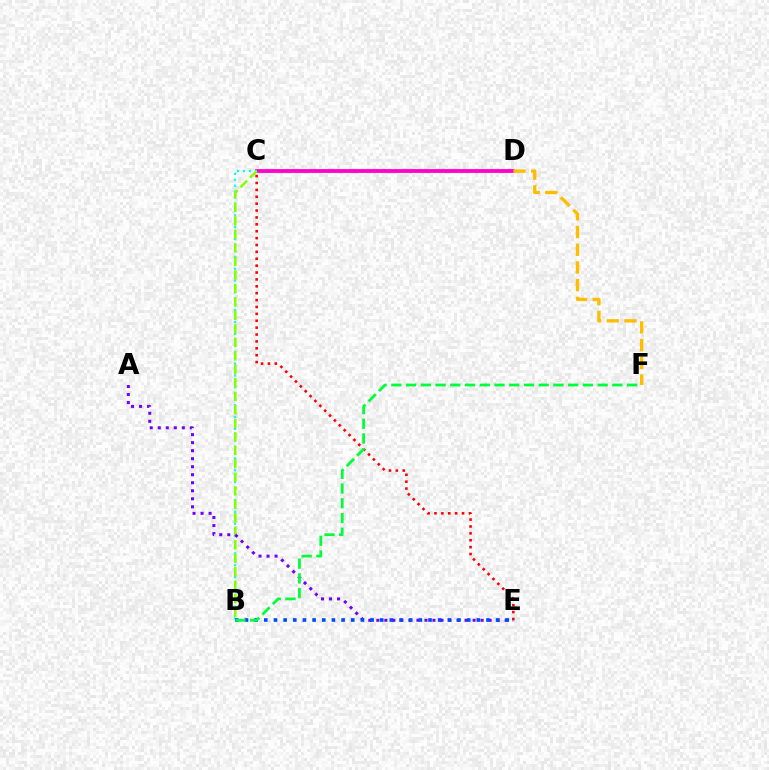{('C', 'D'): [{'color': '#ff00cf', 'line_style': 'solid', 'thickness': 2.75}], ('D', 'F'): [{'color': '#ffbd00', 'line_style': 'dashed', 'thickness': 2.41}], ('B', 'C'): [{'color': '#00fff6', 'line_style': 'dotted', 'thickness': 1.61}, {'color': '#84ff00', 'line_style': 'dashed', 'thickness': 1.83}], ('C', 'E'): [{'color': '#ff0000', 'line_style': 'dotted', 'thickness': 1.87}], ('A', 'E'): [{'color': '#7200ff', 'line_style': 'dotted', 'thickness': 2.18}], ('B', 'E'): [{'color': '#004bff', 'line_style': 'dotted', 'thickness': 2.62}], ('B', 'F'): [{'color': '#00ff39', 'line_style': 'dashed', 'thickness': 2.0}]}